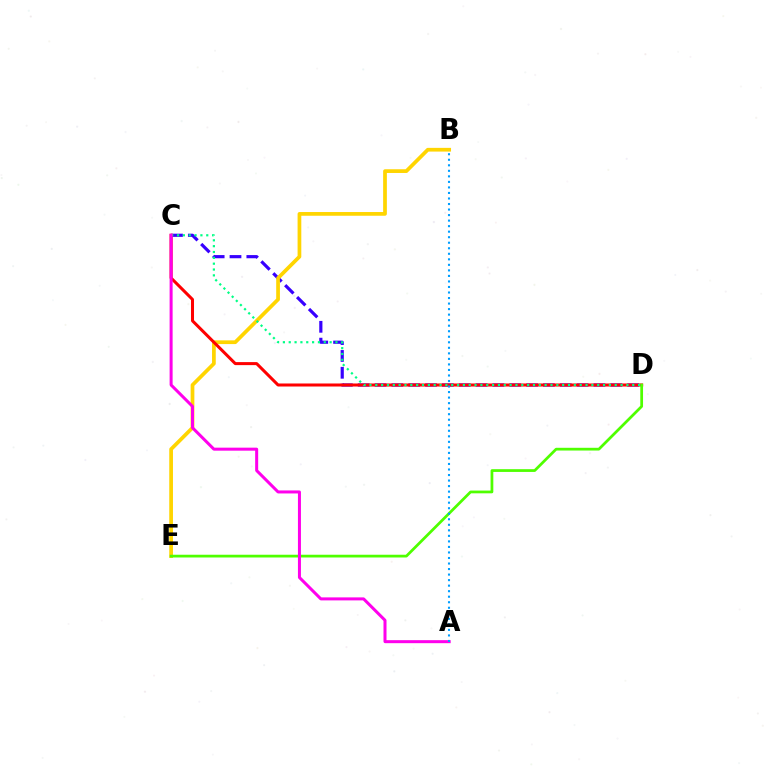{('C', 'D'): [{'color': '#3700ff', 'line_style': 'dashed', 'thickness': 2.29}, {'color': '#ff0000', 'line_style': 'solid', 'thickness': 2.18}, {'color': '#00ff86', 'line_style': 'dotted', 'thickness': 1.59}], ('B', 'E'): [{'color': '#ffd500', 'line_style': 'solid', 'thickness': 2.68}], ('D', 'E'): [{'color': '#4fff00', 'line_style': 'solid', 'thickness': 1.98}], ('A', 'C'): [{'color': '#ff00ed', 'line_style': 'solid', 'thickness': 2.17}], ('A', 'B'): [{'color': '#009eff', 'line_style': 'dotted', 'thickness': 1.5}]}